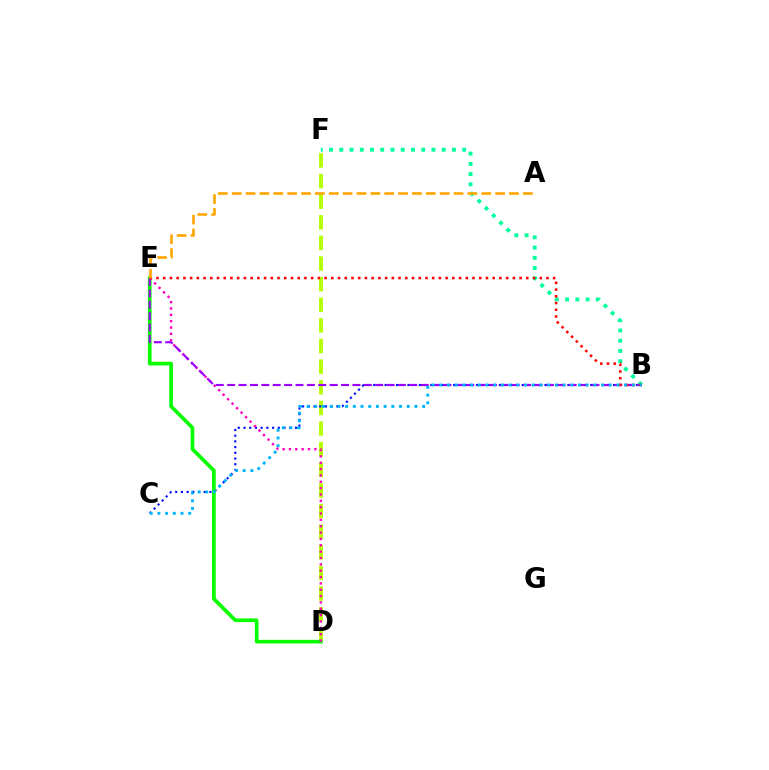{('B', 'F'): [{'color': '#00ff9d', 'line_style': 'dotted', 'thickness': 2.78}], ('D', 'F'): [{'color': '#b3ff00', 'line_style': 'dashed', 'thickness': 2.8}], ('B', 'C'): [{'color': '#0010ff', 'line_style': 'dotted', 'thickness': 1.55}, {'color': '#00b5ff', 'line_style': 'dotted', 'thickness': 2.09}], ('D', 'E'): [{'color': '#08ff00', 'line_style': 'solid', 'thickness': 2.63}, {'color': '#ff00bd', 'line_style': 'dotted', 'thickness': 1.73}], ('B', 'E'): [{'color': '#9b00ff', 'line_style': 'dashed', 'thickness': 1.55}, {'color': '#ff0000', 'line_style': 'dotted', 'thickness': 1.83}], ('A', 'E'): [{'color': '#ffa500', 'line_style': 'dashed', 'thickness': 1.88}]}